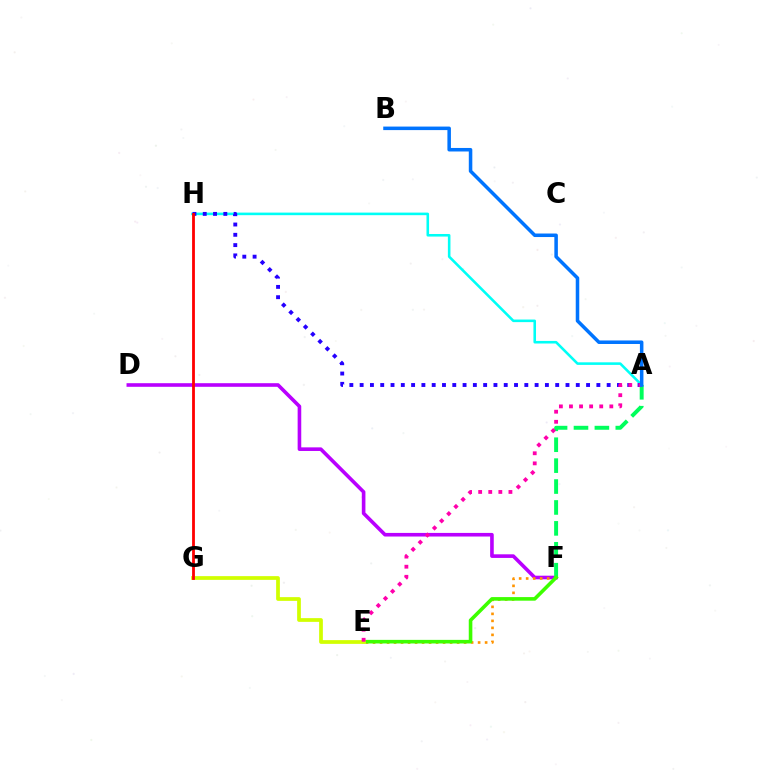{('D', 'F'): [{'color': '#b900ff', 'line_style': 'solid', 'thickness': 2.6}], ('A', 'F'): [{'color': '#00ff5c', 'line_style': 'dashed', 'thickness': 2.84}], ('A', 'H'): [{'color': '#00fff6', 'line_style': 'solid', 'thickness': 1.86}, {'color': '#2500ff', 'line_style': 'dotted', 'thickness': 2.8}], ('E', 'F'): [{'color': '#ff9400', 'line_style': 'dotted', 'thickness': 1.9}, {'color': '#3dff00', 'line_style': 'solid', 'thickness': 2.59}], ('E', 'G'): [{'color': '#d1ff00', 'line_style': 'solid', 'thickness': 2.69}], ('A', 'E'): [{'color': '#ff00ac', 'line_style': 'dotted', 'thickness': 2.74}], ('G', 'H'): [{'color': '#ff0000', 'line_style': 'solid', 'thickness': 2.02}], ('A', 'B'): [{'color': '#0074ff', 'line_style': 'solid', 'thickness': 2.54}]}